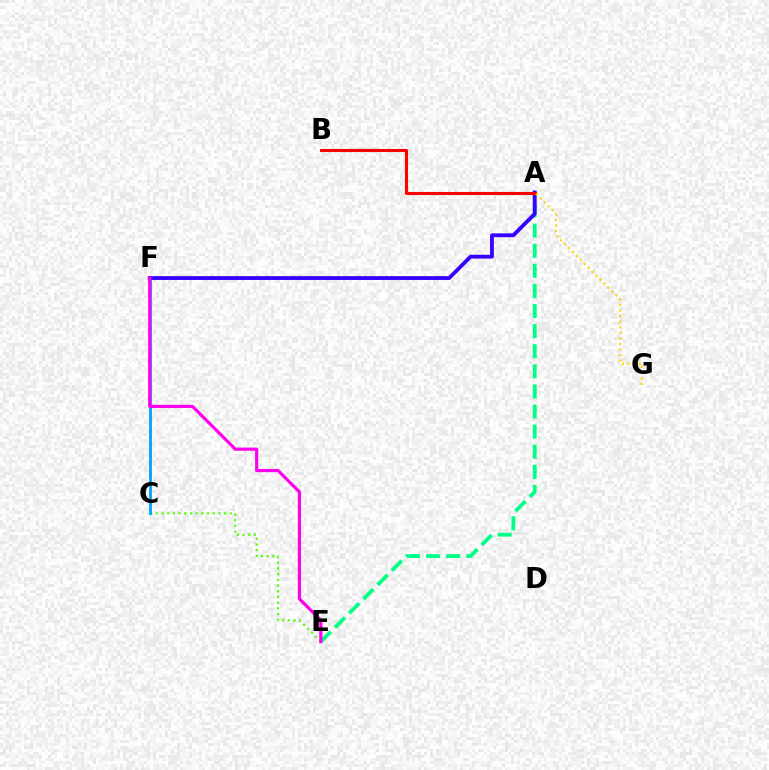{('C', 'E'): [{'color': '#4fff00', 'line_style': 'dotted', 'thickness': 1.55}], ('A', 'E'): [{'color': '#00ff86', 'line_style': 'dashed', 'thickness': 2.73}], ('C', 'F'): [{'color': '#009eff', 'line_style': 'solid', 'thickness': 1.99}], ('A', 'F'): [{'color': '#3700ff', 'line_style': 'solid', 'thickness': 2.76}], ('E', 'F'): [{'color': '#ff00ed', 'line_style': 'solid', 'thickness': 2.28}], ('A', 'B'): [{'color': '#ff0000', 'line_style': 'solid', 'thickness': 2.23}], ('A', 'G'): [{'color': '#ffd500', 'line_style': 'dotted', 'thickness': 1.52}]}